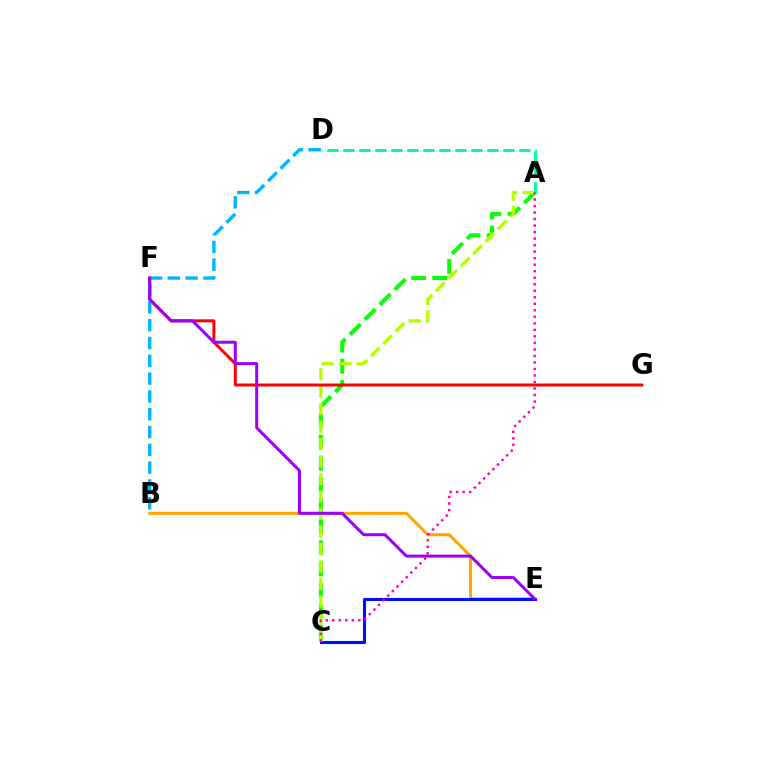{('A', 'C'): [{'color': '#08ff00', 'line_style': 'dashed', 'thickness': 2.87}, {'color': '#b3ff00', 'line_style': 'dashed', 'thickness': 2.37}, {'color': '#ff00bd', 'line_style': 'dotted', 'thickness': 1.77}], ('B', 'E'): [{'color': '#ffa500', 'line_style': 'solid', 'thickness': 2.19}], ('C', 'E'): [{'color': '#0010ff', 'line_style': 'solid', 'thickness': 2.22}], ('A', 'D'): [{'color': '#00ff9d', 'line_style': 'dashed', 'thickness': 2.17}], ('F', 'G'): [{'color': '#ff0000', 'line_style': 'solid', 'thickness': 2.14}], ('B', 'D'): [{'color': '#00b5ff', 'line_style': 'dashed', 'thickness': 2.42}], ('E', 'F'): [{'color': '#9b00ff', 'line_style': 'solid', 'thickness': 2.15}]}